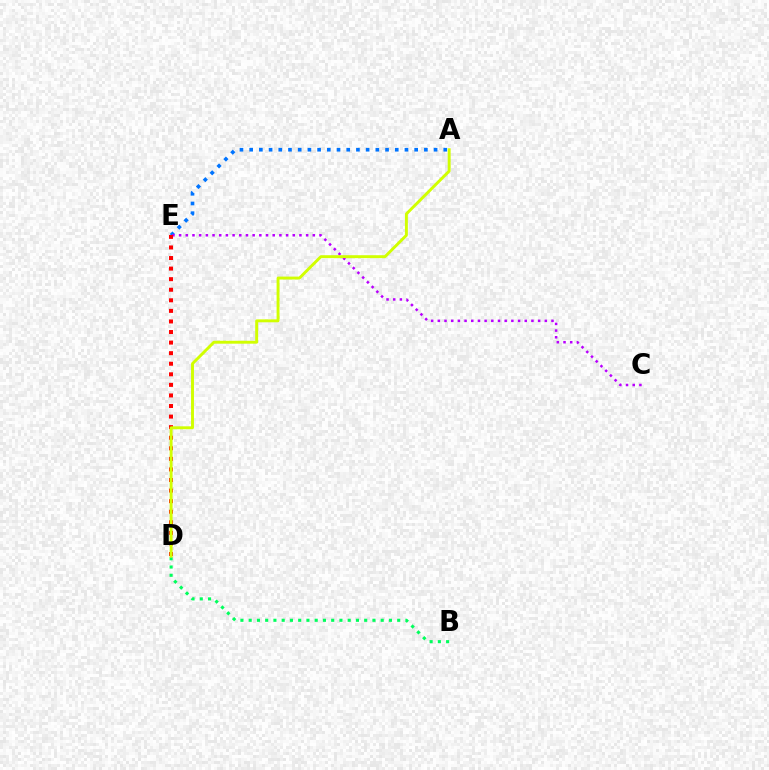{('A', 'E'): [{'color': '#0074ff', 'line_style': 'dotted', 'thickness': 2.64}], ('C', 'E'): [{'color': '#b900ff', 'line_style': 'dotted', 'thickness': 1.82}], ('D', 'E'): [{'color': '#ff0000', 'line_style': 'dotted', 'thickness': 2.87}], ('B', 'D'): [{'color': '#00ff5c', 'line_style': 'dotted', 'thickness': 2.24}], ('A', 'D'): [{'color': '#d1ff00', 'line_style': 'solid', 'thickness': 2.1}]}